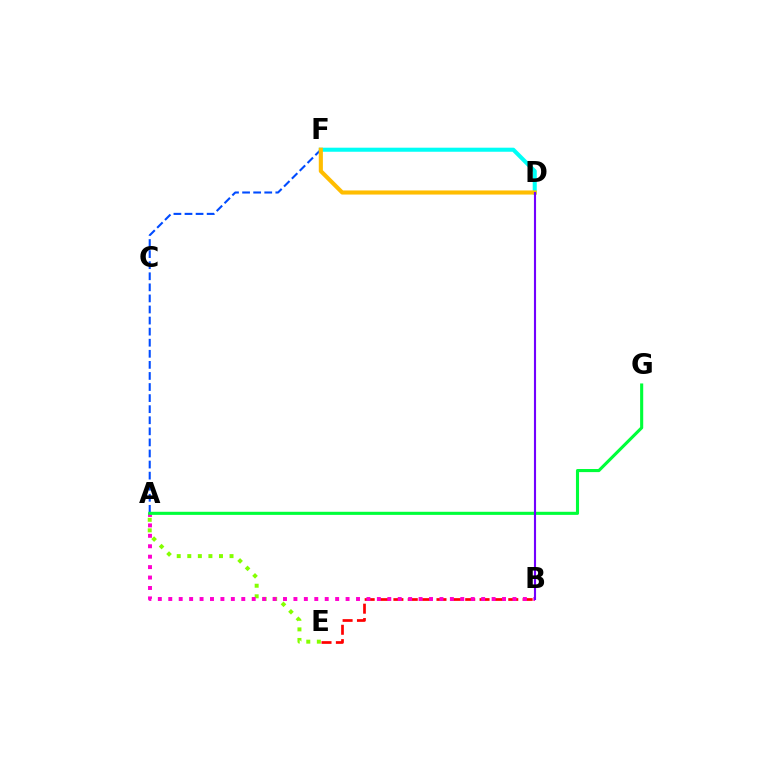{('A', 'F'): [{'color': '#004bff', 'line_style': 'dashed', 'thickness': 1.5}], ('A', 'E'): [{'color': '#84ff00', 'line_style': 'dotted', 'thickness': 2.87}], ('D', 'F'): [{'color': '#00fff6', 'line_style': 'solid', 'thickness': 2.92}, {'color': '#ffbd00', 'line_style': 'solid', 'thickness': 2.95}], ('B', 'E'): [{'color': '#ff0000', 'line_style': 'dashed', 'thickness': 1.95}], ('A', 'B'): [{'color': '#ff00cf', 'line_style': 'dotted', 'thickness': 2.83}], ('A', 'G'): [{'color': '#00ff39', 'line_style': 'solid', 'thickness': 2.23}], ('B', 'D'): [{'color': '#7200ff', 'line_style': 'solid', 'thickness': 1.53}]}